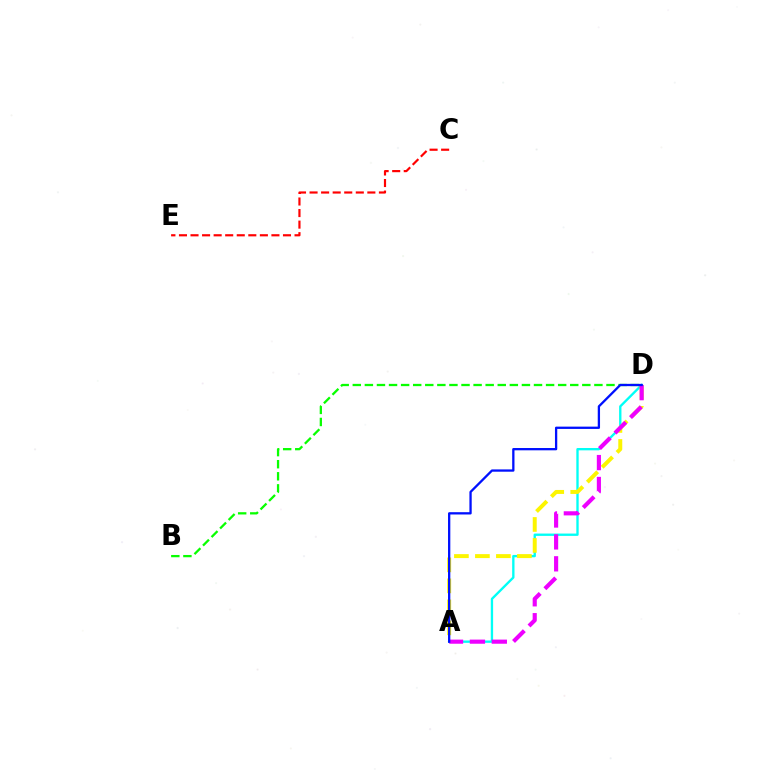{('A', 'D'): [{'color': '#00fff6', 'line_style': 'solid', 'thickness': 1.69}, {'color': '#fcf500', 'line_style': 'dashed', 'thickness': 2.85}, {'color': '#ee00ff', 'line_style': 'dashed', 'thickness': 2.98}, {'color': '#0010ff', 'line_style': 'solid', 'thickness': 1.65}], ('B', 'D'): [{'color': '#08ff00', 'line_style': 'dashed', 'thickness': 1.64}], ('C', 'E'): [{'color': '#ff0000', 'line_style': 'dashed', 'thickness': 1.57}]}